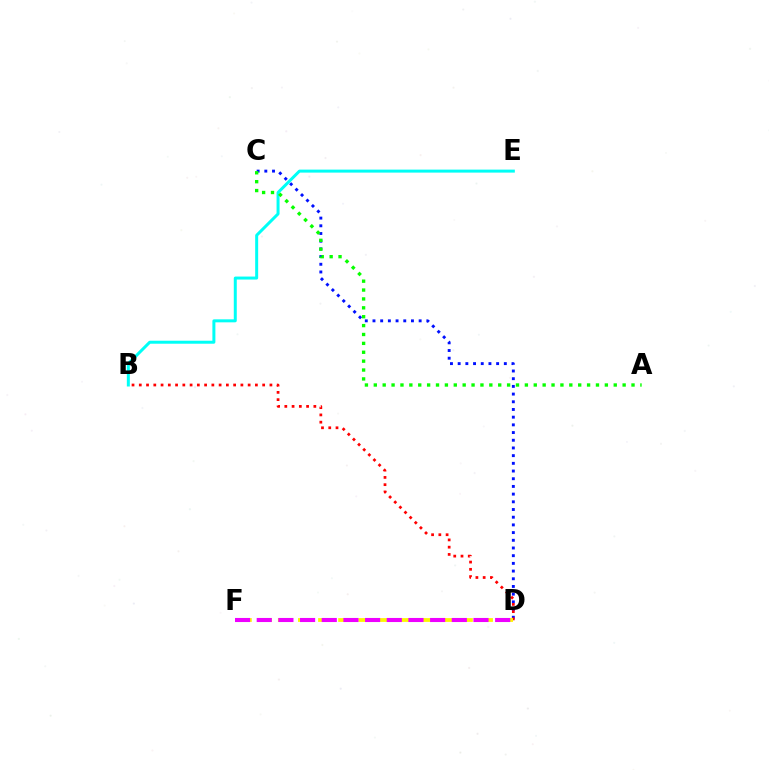{('C', 'D'): [{'color': '#0010ff', 'line_style': 'dotted', 'thickness': 2.09}], ('B', 'E'): [{'color': '#00fff6', 'line_style': 'solid', 'thickness': 2.16}], ('B', 'D'): [{'color': '#ff0000', 'line_style': 'dotted', 'thickness': 1.97}], ('D', 'F'): [{'color': '#fcf500', 'line_style': 'dashed', 'thickness': 2.73}, {'color': '#ee00ff', 'line_style': 'dashed', 'thickness': 2.94}], ('A', 'C'): [{'color': '#08ff00', 'line_style': 'dotted', 'thickness': 2.41}]}